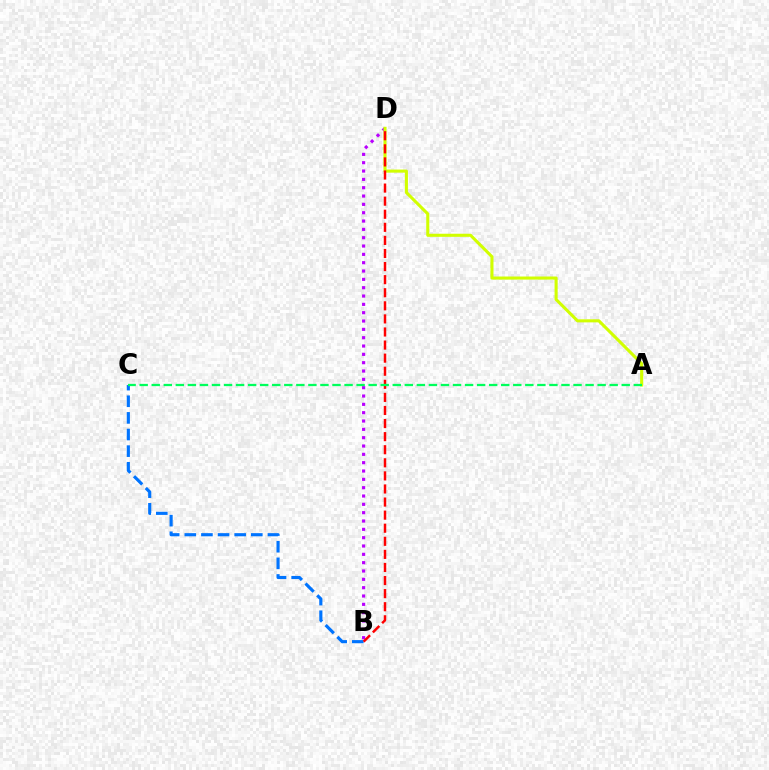{('B', 'C'): [{'color': '#0074ff', 'line_style': 'dashed', 'thickness': 2.26}], ('B', 'D'): [{'color': '#b900ff', 'line_style': 'dotted', 'thickness': 2.26}, {'color': '#ff0000', 'line_style': 'dashed', 'thickness': 1.78}], ('A', 'D'): [{'color': '#d1ff00', 'line_style': 'solid', 'thickness': 2.22}], ('A', 'C'): [{'color': '#00ff5c', 'line_style': 'dashed', 'thickness': 1.64}]}